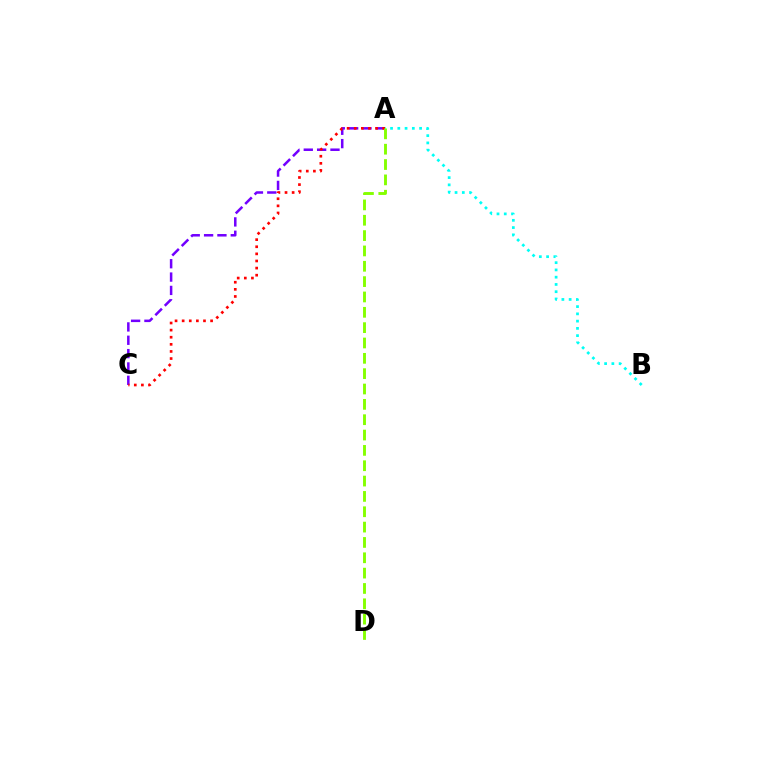{('A', 'C'): [{'color': '#7200ff', 'line_style': 'dashed', 'thickness': 1.81}, {'color': '#ff0000', 'line_style': 'dotted', 'thickness': 1.93}], ('A', 'B'): [{'color': '#00fff6', 'line_style': 'dotted', 'thickness': 1.97}], ('A', 'D'): [{'color': '#84ff00', 'line_style': 'dashed', 'thickness': 2.08}]}